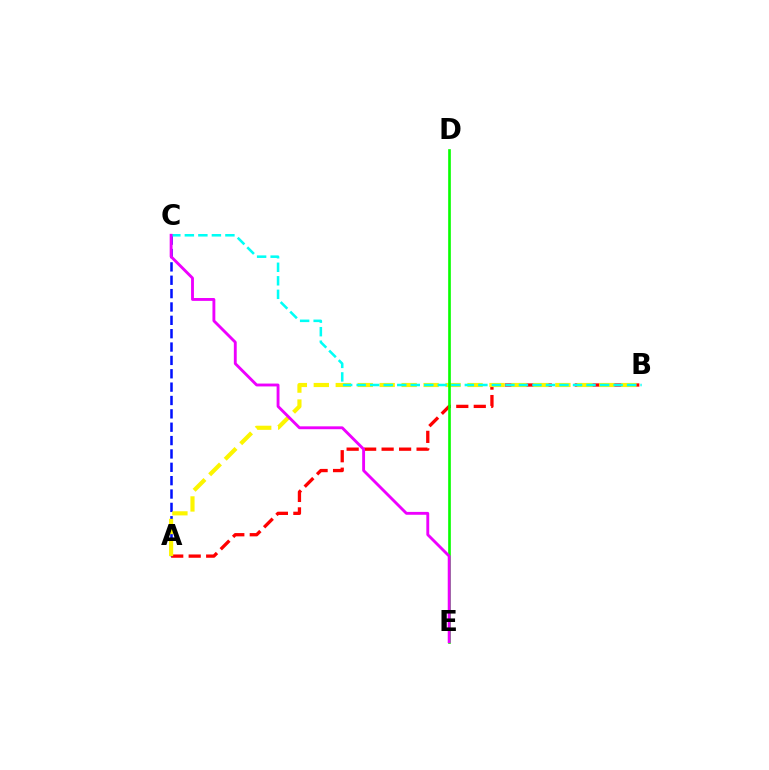{('A', 'B'): [{'color': '#ff0000', 'line_style': 'dashed', 'thickness': 2.38}, {'color': '#fcf500', 'line_style': 'dashed', 'thickness': 2.98}], ('A', 'C'): [{'color': '#0010ff', 'line_style': 'dashed', 'thickness': 1.82}], ('B', 'C'): [{'color': '#00fff6', 'line_style': 'dashed', 'thickness': 1.84}], ('D', 'E'): [{'color': '#08ff00', 'line_style': 'solid', 'thickness': 1.91}], ('C', 'E'): [{'color': '#ee00ff', 'line_style': 'solid', 'thickness': 2.06}]}